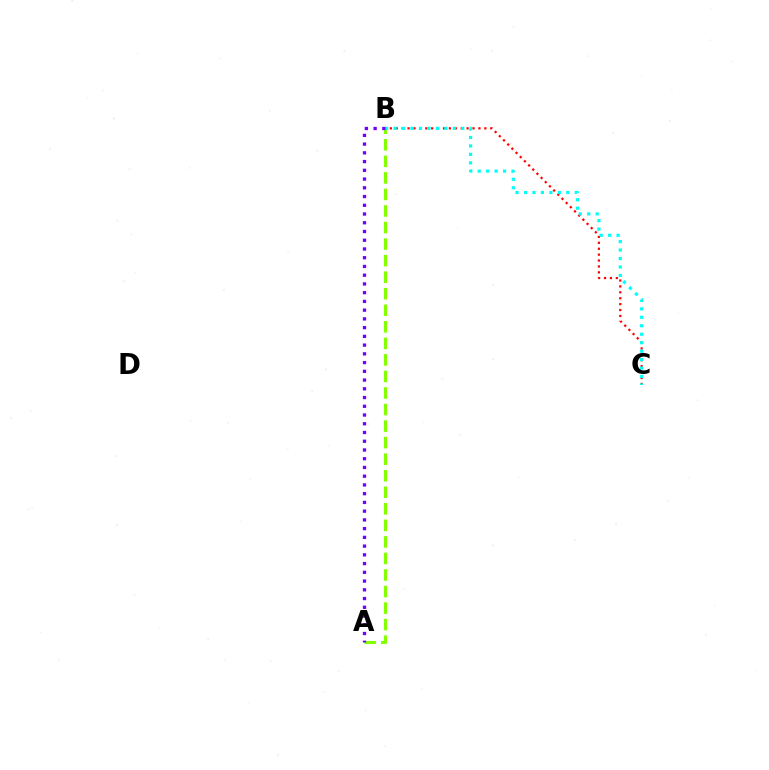{('B', 'C'): [{'color': '#ff0000', 'line_style': 'dotted', 'thickness': 1.6}, {'color': '#00fff6', 'line_style': 'dotted', 'thickness': 2.3}], ('A', 'B'): [{'color': '#84ff00', 'line_style': 'dashed', 'thickness': 2.25}, {'color': '#7200ff', 'line_style': 'dotted', 'thickness': 2.37}]}